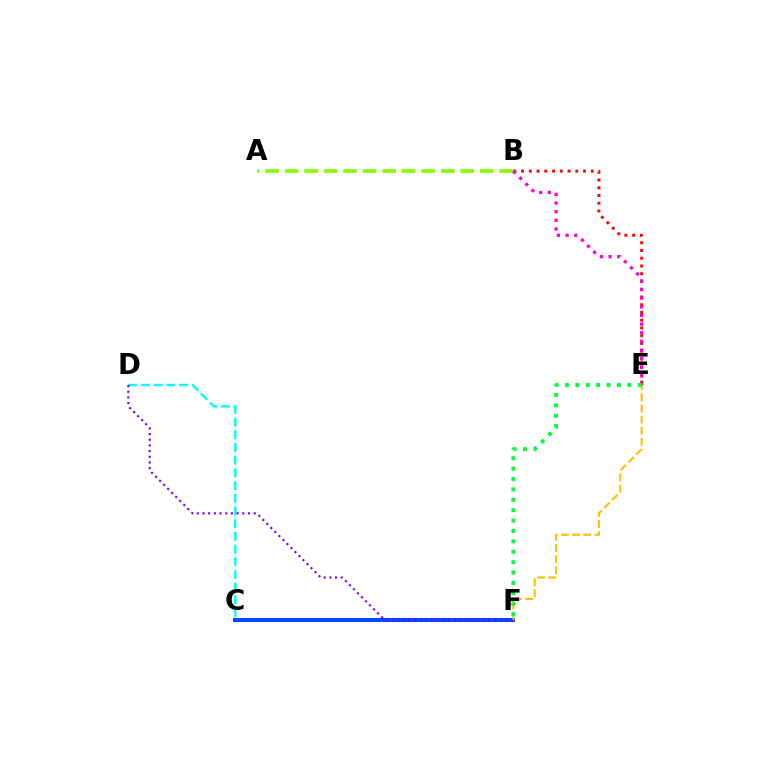{('B', 'E'): [{'color': '#ff0000', 'line_style': 'dotted', 'thickness': 2.11}, {'color': '#ff00cf', 'line_style': 'dotted', 'thickness': 2.35}], ('C', 'F'): [{'color': '#004bff', 'line_style': 'solid', 'thickness': 2.89}], ('E', 'F'): [{'color': '#ffbd00', 'line_style': 'dashed', 'thickness': 1.51}, {'color': '#00ff39', 'line_style': 'dotted', 'thickness': 2.82}], ('A', 'B'): [{'color': '#84ff00', 'line_style': 'dashed', 'thickness': 2.65}], ('C', 'D'): [{'color': '#00fff6', 'line_style': 'dashed', 'thickness': 1.73}], ('D', 'F'): [{'color': '#7200ff', 'line_style': 'dotted', 'thickness': 1.54}]}